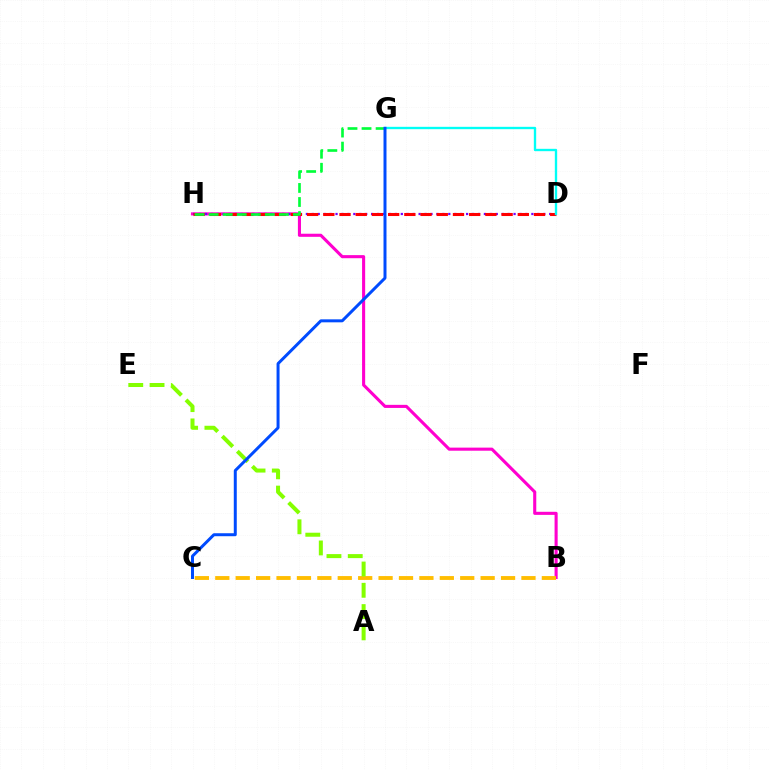{('B', 'H'): [{'color': '#ff00cf', 'line_style': 'solid', 'thickness': 2.23}], ('D', 'H'): [{'color': '#7200ff', 'line_style': 'dotted', 'thickness': 1.61}, {'color': '#ff0000', 'line_style': 'dashed', 'thickness': 2.2}], ('G', 'H'): [{'color': '#00ff39', 'line_style': 'dashed', 'thickness': 1.91}], ('B', 'C'): [{'color': '#ffbd00', 'line_style': 'dashed', 'thickness': 2.77}], ('A', 'E'): [{'color': '#84ff00', 'line_style': 'dashed', 'thickness': 2.89}], ('D', 'G'): [{'color': '#00fff6', 'line_style': 'solid', 'thickness': 1.69}], ('C', 'G'): [{'color': '#004bff', 'line_style': 'solid', 'thickness': 2.15}]}